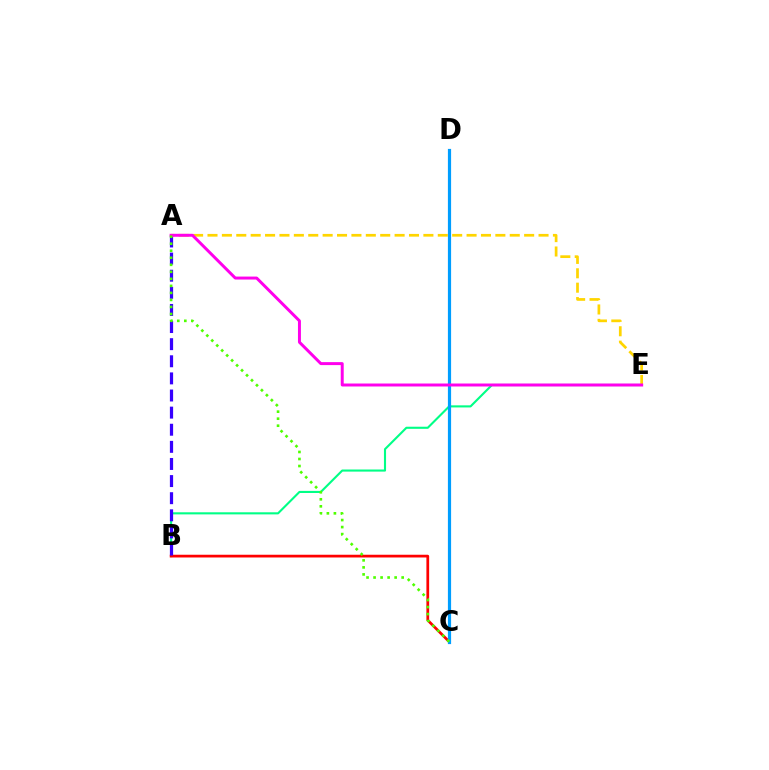{('B', 'E'): [{'color': '#00ff86', 'line_style': 'solid', 'thickness': 1.52}], ('B', 'C'): [{'color': '#ff0000', 'line_style': 'solid', 'thickness': 1.97}], ('C', 'D'): [{'color': '#009eff', 'line_style': 'solid', 'thickness': 2.3}], ('A', 'B'): [{'color': '#3700ff', 'line_style': 'dashed', 'thickness': 2.32}], ('A', 'E'): [{'color': '#ffd500', 'line_style': 'dashed', 'thickness': 1.96}, {'color': '#ff00ed', 'line_style': 'solid', 'thickness': 2.14}], ('A', 'C'): [{'color': '#4fff00', 'line_style': 'dotted', 'thickness': 1.91}]}